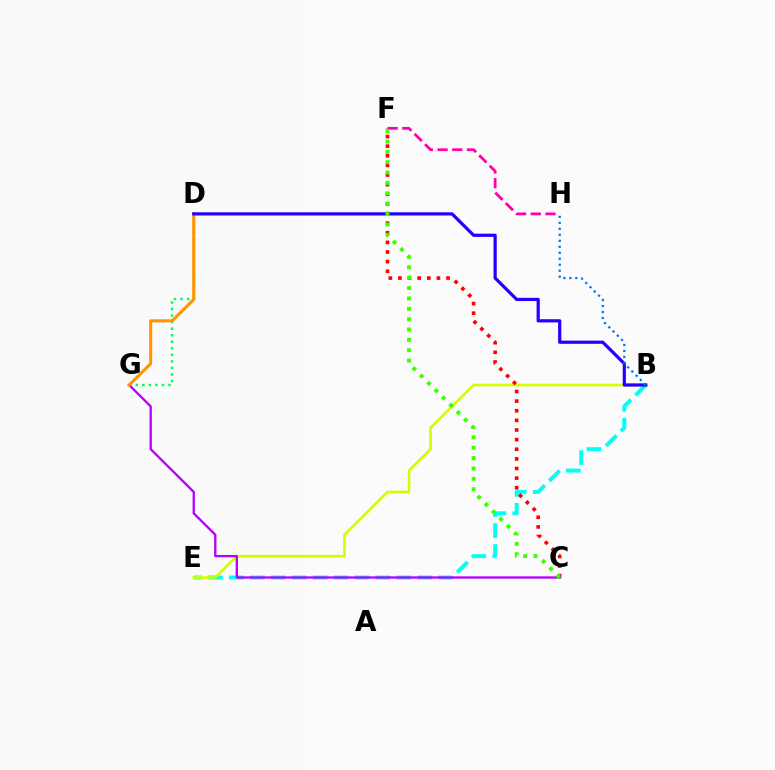{('D', 'G'): [{'color': '#00ff5c', 'line_style': 'dotted', 'thickness': 1.78}, {'color': '#ff9400', 'line_style': 'solid', 'thickness': 2.22}], ('B', 'E'): [{'color': '#00fff6', 'line_style': 'dashed', 'thickness': 2.84}, {'color': '#d1ff00', 'line_style': 'solid', 'thickness': 1.91}], ('C', 'F'): [{'color': '#ff0000', 'line_style': 'dotted', 'thickness': 2.61}, {'color': '#3dff00', 'line_style': 'dotted', 'thickness': 2.82}], ('C', 'G'): [{'color': '#b900ff', 'line_style': 'solid', 'thickness': 1.67}], ('B', 'D'): [{'color': '#2500ff', 'line_style': 'solid', 'thickness': 2.31}], ('B', 'H'): [{'color': '#0074ff', 'line_style': 'dotted', 'thickness': 1.63}], ('F', 'H'): [{'color': '#ff00ac', 'line_style': 'dashed', 'thickness': 2.0}]}